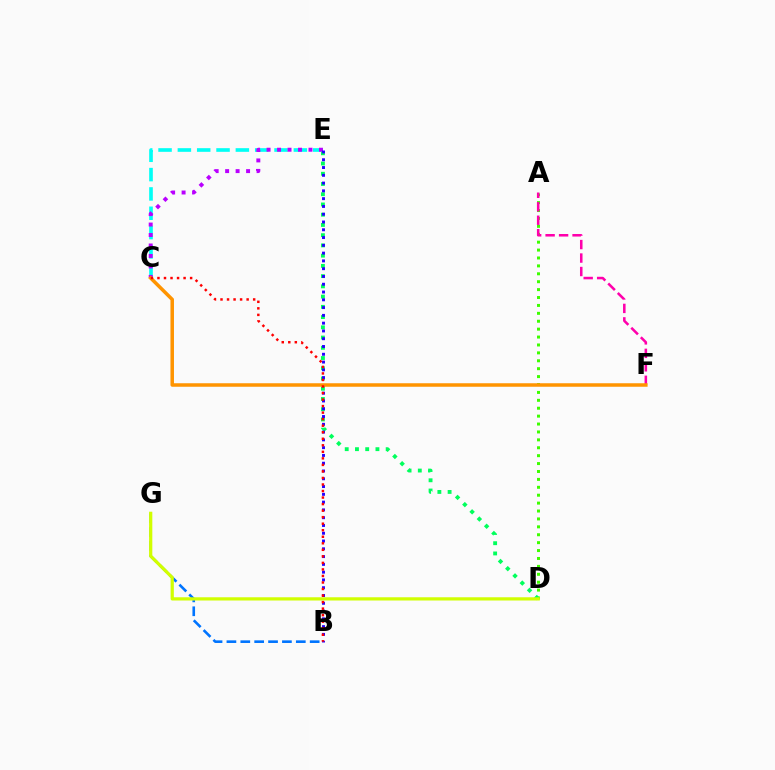{('A', 'D'): [{'color': '#3dff00', 'line_style': 'dotted', 'thickness': 2.15}], ('C', 'E'): [{'color': '#00fff6', 'line_style': 'dashed', 'thickness': 2.63}, {'color': '#b900ff', 'line_style': 'dotted', 'thickness': 2.85}], ('A', 'F'): [{'color': '#ff00ac', 'line_style': 'dashed', 'thickness': 1.83}], ('B', 'G'): [{'color': '#0074ff', 'line_style': 'dashed', 'thickness': 1.88}], ('D', 'E'): [{'color': '#00ff5c', 'line_style': 'dotted', 'thickness': 2.78}], ('D', 'G'): [{'color': '#d1ff00', 'line_style': 'solid', 'thickness': 2.33}], ('B', 'E'): [{'color': '#2500ff', 'line_style': 'dotted', 'thickness': 2.11}], ('C', 'F'): [{'color': '#ff9400', 'line_style': 'solid', 'thickness': 2.53}], ('B', 'C'): [{'color': '#ff0000', 'line_style': 'dotted', 'thickness': 1.78}]}